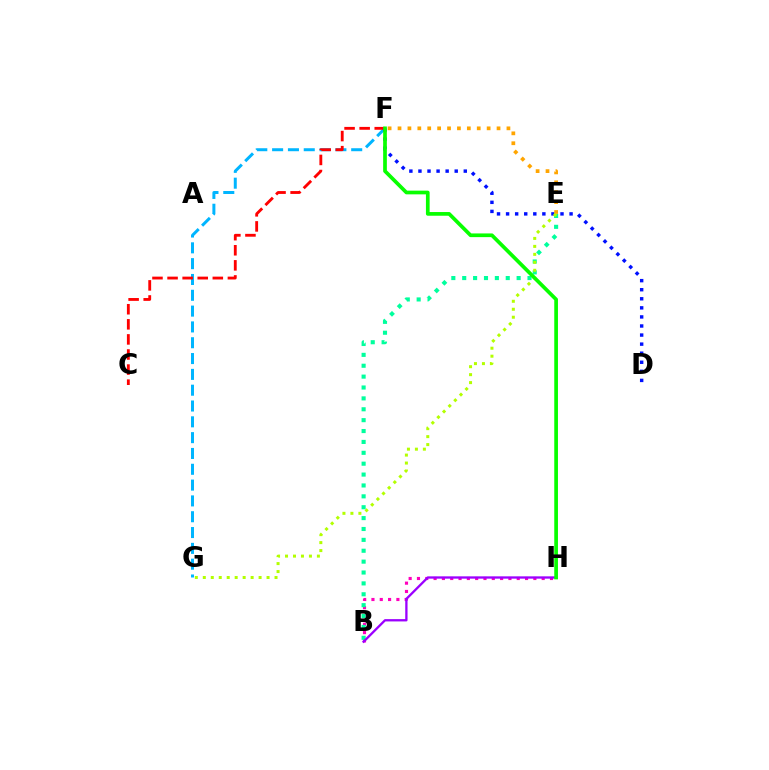{('B', 'H'): [{'color': '#ff00bd', 'line_style': 'dotted', 'thickness': 2.26}, {'color': '#9b00ff', 'line_style': 'solid', 'thickness': 1.66}], ('B', 'E'): [{'color': '#00ff9d', 'line_style': 'dotted', 'thickness': 2.96}], ('F', 'G'): [{'color': '#00b5ff', 'line_style': 'dashed', 'thickness': 2.15}], ('D', 'F'): [{'color': '#0010ff', 'line_style': 'dotted', 'thickness': 2.46}], ('E', 'F'): [{'color': '#ffa500', 'line_style': 'dotted', 'thickness': 2.69}], ('C', 'F'): [{'color': '#ff0000', 'line_style': 'dashed', 'thickness': 2.05}], ('E', 'G'): [{'color': '#b3ff00', 'line_style': 'dotted', 'thickness': 2.17}], ('F', 'H'): [{'color': '#08ff00', 'line_style': 'solid', 'thickness': 2.66}]}